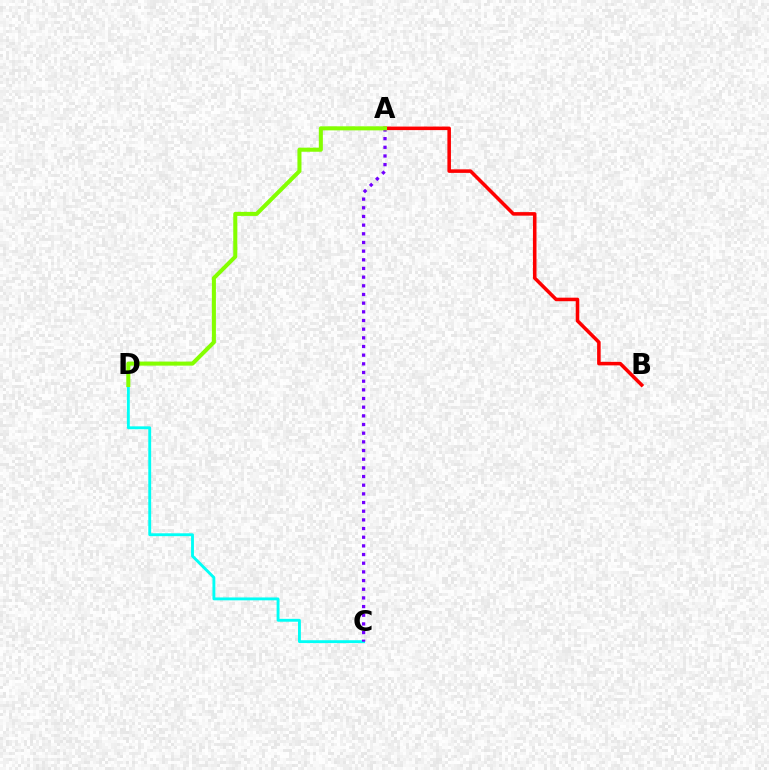{('C', 'D'): [{'color': '#00fff6', 'line_style': 'solid', 'thickness': 2.07}], ('A', 'C'): [{'color': '#7200ff', 'line_style': 'dotted', 'thickness': 2.36}], ('A', 'B'): [{'color': '#ff0000', 'line_style': 'solid', 'thickness': 2.55}], ('A', 'D'): [{'color': '#84ff00', 'line_style': 'solid', 'thickness': 2.91}]}